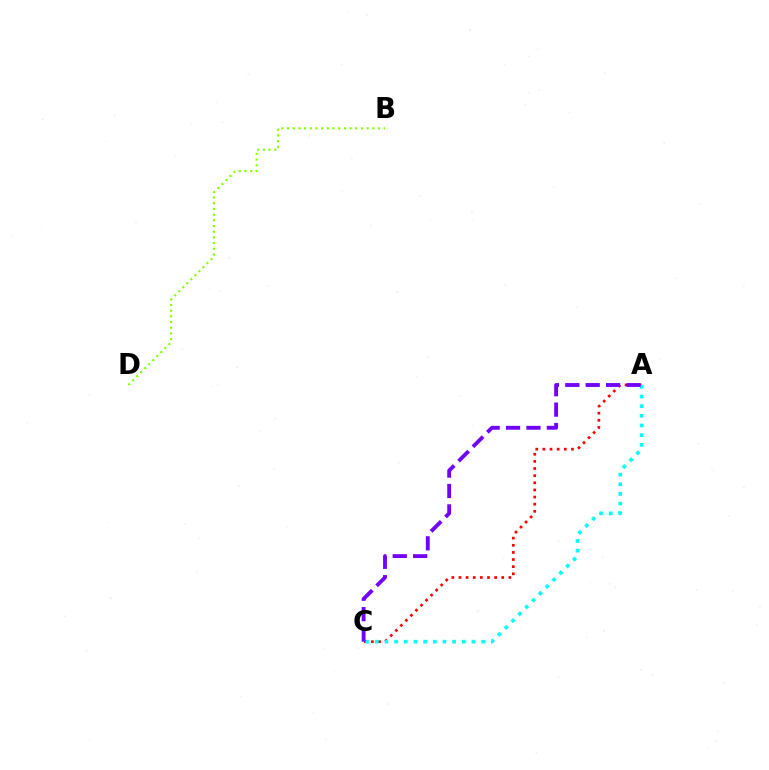{('A', 'C'): [{'color': '#ff0000', 'line_style': 'dotted', 'thickness': 1.94}, {'color': '#00fff6', 'line_style': 'dotted', 'thickness': 2.63}, {'color': '#7200ff', 'line_style': 'dashed', 'thickness': 2.77}], ('B', 'D'): [{'color': '#84ff00', 'line_style': 'dotted', 'thickness': 1.55}]}